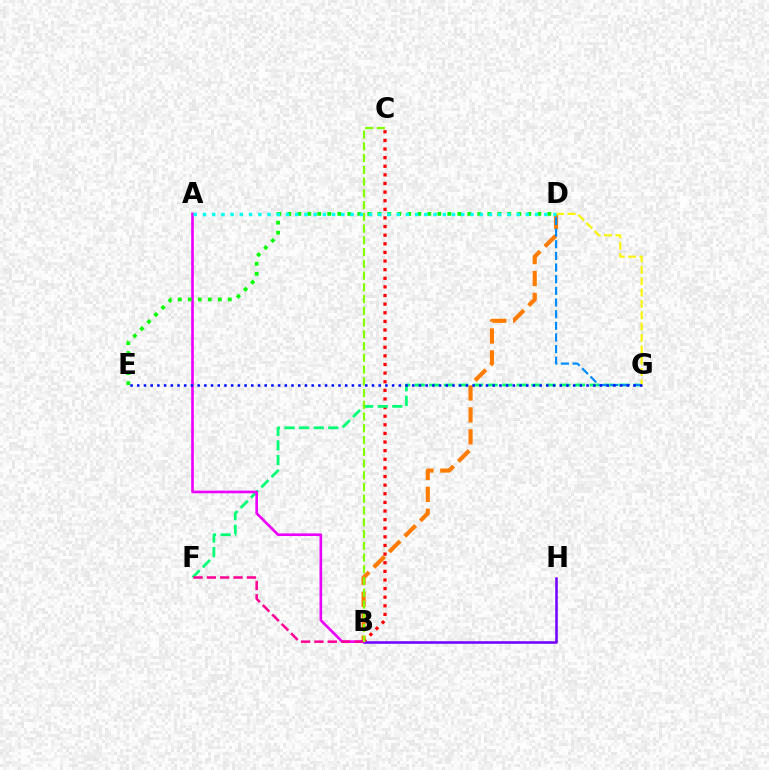{('B', 'C'): [{'color': '#ff0000', 'line_style': 'dotted', 'thickness': 2.34}, {'color': '#84ff00', 'line_style': 'dashed', 'thickness': 1.6}], ('B', 'H'): [{'color': '#7200ff', 'line_style': 'solid', 'thickness': 1.83}], ('B', 'D'): [{'color': '#ff7c00', 'line_style': 'dashed', 'thickness': 2.98}], ('F', 'G'): [{'color': '#00ff74', 'line_style': 'dashed', 'thickness': 1.98}], ('A', 'B'): [{'color': '#ee00ff', 'line_style': 'solid', 'thickness': 1.91}], ('D', 'G'): [{'color': '#008cff', 'line_style': 'dashed', 'thickness': 1.58}, {'color': '#fcf500', 'line_style': 'dashed', 'thickness': 1.54}], ('B', 'F'): [{'color': '#ff0094', 'line_style': 'dashed', 'thickness': 1.81}], ('D', 'E'): [{'color': '#08ff00', 'line_style': 'dotted', 'thickness': 2.72}], ('A', 'D'): [{'color': '#00fff6', 'line_style': 'dotted', 'thickness': 2.51}], ('E', 'G'): [{'color': '#0010ff', 'line_style': 'dotted', 'thickness': 1.82}]}